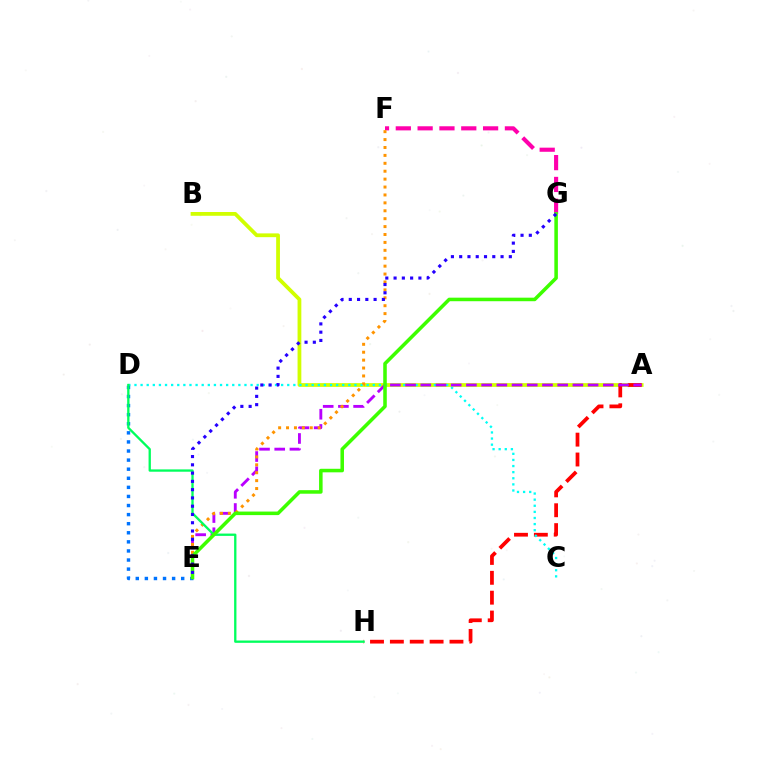{('F', 'G'): [{'color': '#ff00ac', 'line_style': 'dashed', 'thickness': 2.96}], ('A', 'B'): [{'color': '#d1ff00', 'line_style': 'solid', 'thickness': 2.72}], ('A', 'H'): [{'color': '#ff0000', 'line_style': 'dashed', 'thickness': 2.7}], ('C', 'D'): [{'color': '#00fff6', 'line_style': 'dotted', 'thickness': 1.66}], ('A', 'E'): [{'color': '#b900ff', 'line_style': 'dashed', 'thickness': 2.07}], ('E', 'F'): [{'color': '#ff9400', 'line_style': 'dotted', 'thickness': 2.15}], ('D', 'E'): [{'color': '#0074ff', 'line_style': 'dotted', 'thickness': 2.47}], ('D', 'H'): [{'color': '#00ff5c', 'line_style': 'solid', 'thickness': 1.67}], ('E', 'G'): [{'color': '#3dff00', 'line_style': 'solid', 'thickness': 2.55}, {'color': '#2500ff', 'line_style': 'dotted', 'thickness': 2.25}]}